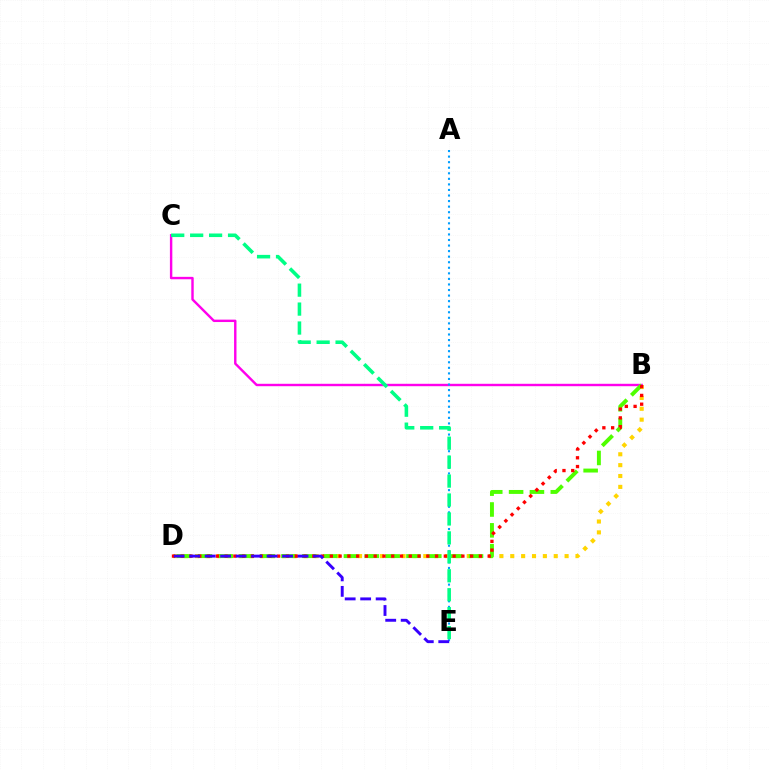{('B', 'C'): [{'color': '#ff00ed', 'line_style': 'solid', 'thickness': 1.74}], ('A', 'E'): [{'color': '#009eff', 'line_style': 'dotted', 'thickness': 1.51}], ('B', 'D'): [{'color': '#ffd500', 'line_style': 'dotted', 'thickness': 2.95}, {'color': '#4fff00', 'line_style': 'dashed', 'thickness': 2.83}, {'color': '#ff0000', 'line_style': 'dotted', 'thickness': 2.38}], ('C', 'E'): [{'color': '#00ff86', 'line_style': 'dashed', 'thickness': 2.57}], ('D', 'E'): [{'color': '#3700ff', 'line_style': 'dashed', 'thickness': 2.1}]}